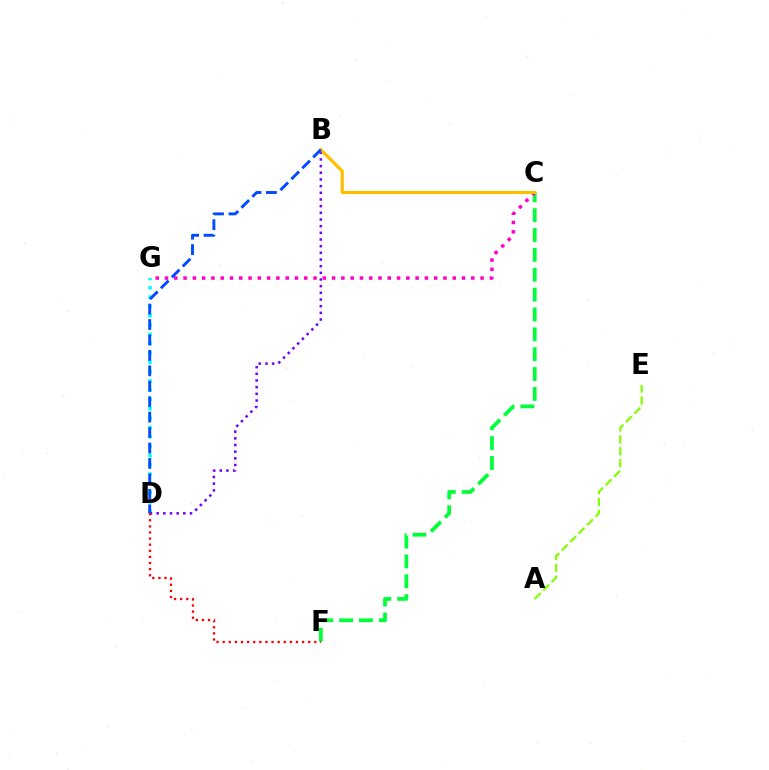{('D', 'G'): [{'color': '#00fff6', 'line_style': 'dotted', 'thickness': 2.53}], ('A', 'E'): [{'color': '#84ff00', 'line_style': 'dashed', 'thickness': 1.62}], ('C', 'F'): [{'color': '#00ff39', 'line_style': 'dashed', 'thickness': 2.7}], ('C', 'G'): [{'color': '#ff00cf', 'line_style': 'dotted', 'thickness': 2.52}], ('B', 'D'): [{'color': '#7200ff', 'line_style': 'dotted', 'thickness': 1.81}, {'color': '#004bff', 'line_style': 'dashed', 'thickness': 2.1}], ('B', 'C'): [{'color': '#ffbd00', 'line_style': 'solid', 'thickness': 2.29}], ('D', 'F'): [{'color': '#ff0000', 'line_style': 'dotted', 'thickness': 1.66}]}